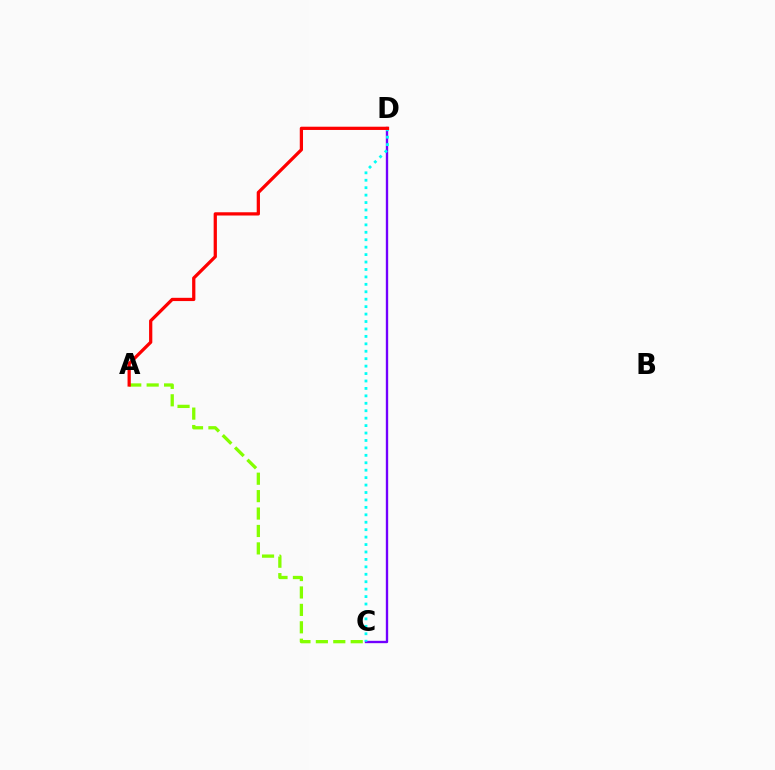{('A', 'C'): [{'color': '#84ff00', 'line_style': 'dashed', 'thickness': 2.37}], ('C', 'D'): [{'color': '#7200ff', 'line_style': 'solid', 'thickness': 1.69}, {'color': '#00fff6', 'line_style': 'dotted', 'thickness': 2.02}], ('A', 'D'): [{'color': '#ff0000', 'line_style': 'solid', 'thickness': 2.34}]}